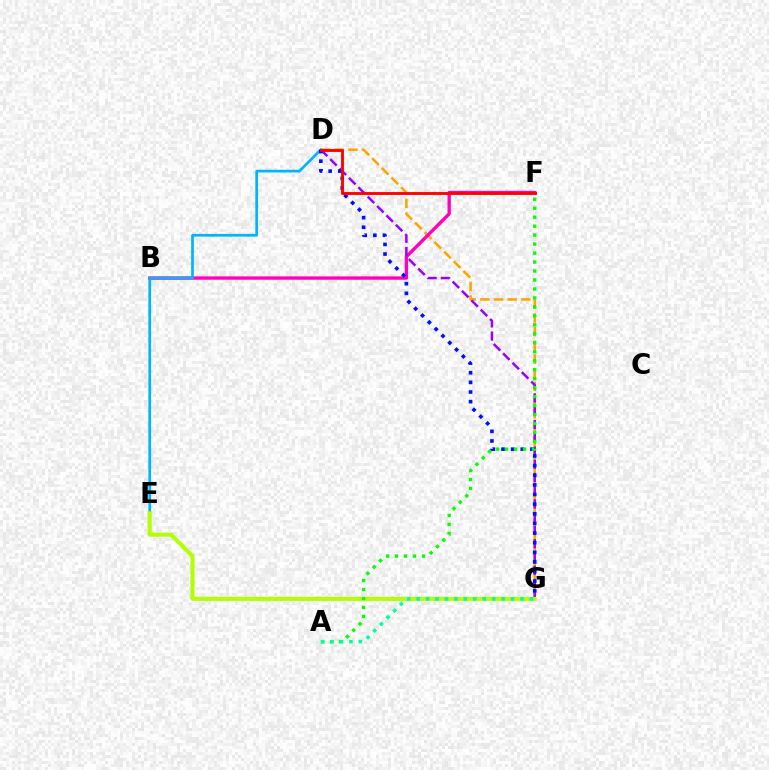{('D', 'G'): [{'color': '#ffa500', 'line_style': 'dashed', 'thickness': 1.86}, {'color': '#9b00ff', 'line_style': 'dashed', 'thickness': 1.8}, {'color': '#0010ff', 'line_style': 'dotted', 'thickness': 2.62}], ('B', 'F'): [{'color': '#ff00bd', 'line_style': 'solid', 'thickness': 2.41}], ('D', 'E'): [{'color': '#00b5ff', 'line_style': 'solid', 'thickness': 1.96}], ('E', 'G'): [{'color': '#b3ff00', 'line_style': 'solid', 'thickness': 2.9}], ('A', 'F'): [{'color': '#08ff00', 'line_style': 'dotted', 'thickness': 2.44}], ('D', 'F'): [{'color': '#ff0000', 'line_style': 'solid', 'thickness': 2.06}], ('A', 'G'): [{'color': '#00ff9d', 'line_style': 'dotted', 'thickness': 2.56}]}